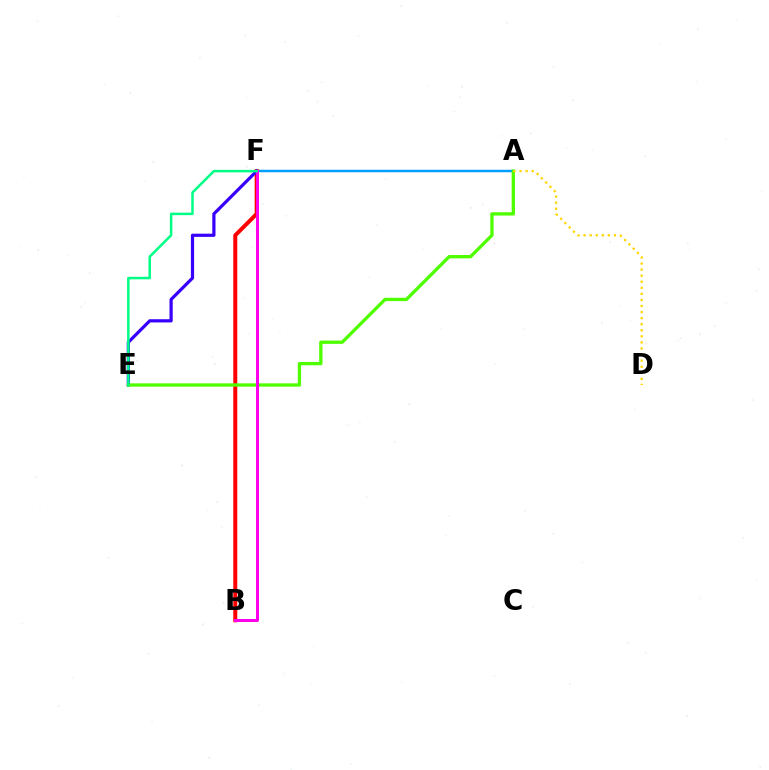{('A', 'F'): [{'color': '#009eff', 'line_style': 'solid', 'thickness': 1.77}], ('B', 'F'): [{'color': '#ff0000', 'line_style': 'solid', 'thickness': 2.87}, {'color': '#ff00ed', 'line_style': 'solid', 'thickness': 2.15}], ('E', 'F'): [{'color': '#3700ff', 'line_style': 'solid', 'thickness': 2.31}, {'color': '#00ff86', 'line_style': 'solid', 'thickness': 1.81}], ('A', 'E'): [{'color': '#4fff00', 'line_style': 'solid', 'thickness': 2.39}], ('A', 'D'): [{'color': '#ffd500', 'line_style': 'dotted', 'thickness': 1.65}]}